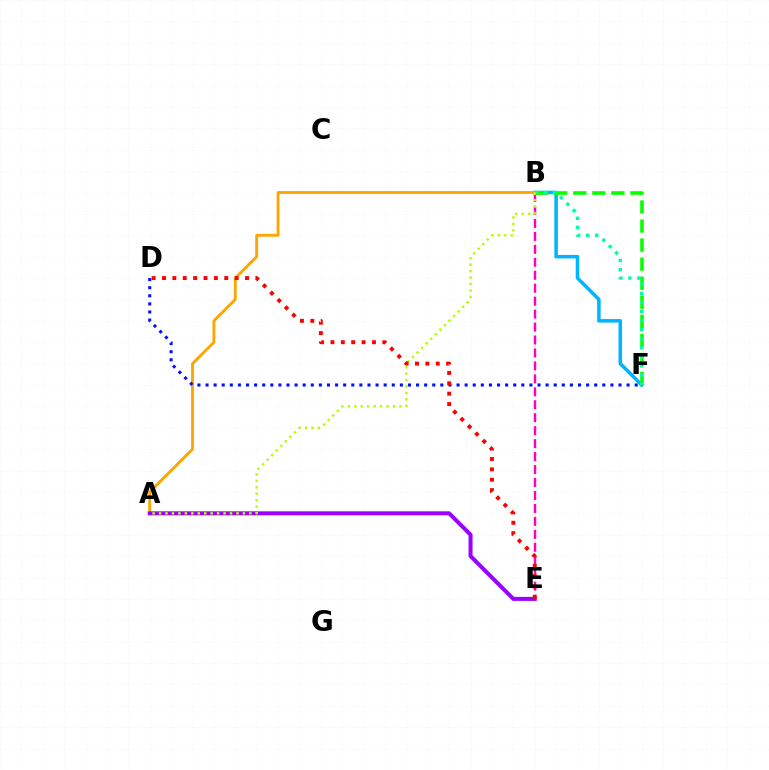{('B', 'E'): [{'color': '#ff00bd', 'line_style': 'dashed', 'thickness': 1.76}], ('B', 'F'): [{'color': '#00b5ff', 'line_style': 'solid', 'thickness': 2.54}, {'color': '#08ff00', 'line_style': 'dashed', 'thickness': 2.59}, {'color': '#00ff9d', 'line_style': 'dotted', 'thickness': 2.46}], ('A', 'B'): [{'color': '#ffa500', 'line_style': 'solid', 'thickness': 2.07}, {'color': '#b3ff00', 'line_style': 'dotted', 'thickness': 1.75}], ('A', 'E'): [{'color': '#9b00ff', 'line_style': 'solid', 'thickness': 2.89}], ('D', 'F'): [{'color': '#0010ff', 'line_style': 'dotted', 'thickness': 2.2}], ('D', 'E'): [{'color': '#ff0000', 'line_style': 'dotted', 'thickness': 2.82}]}